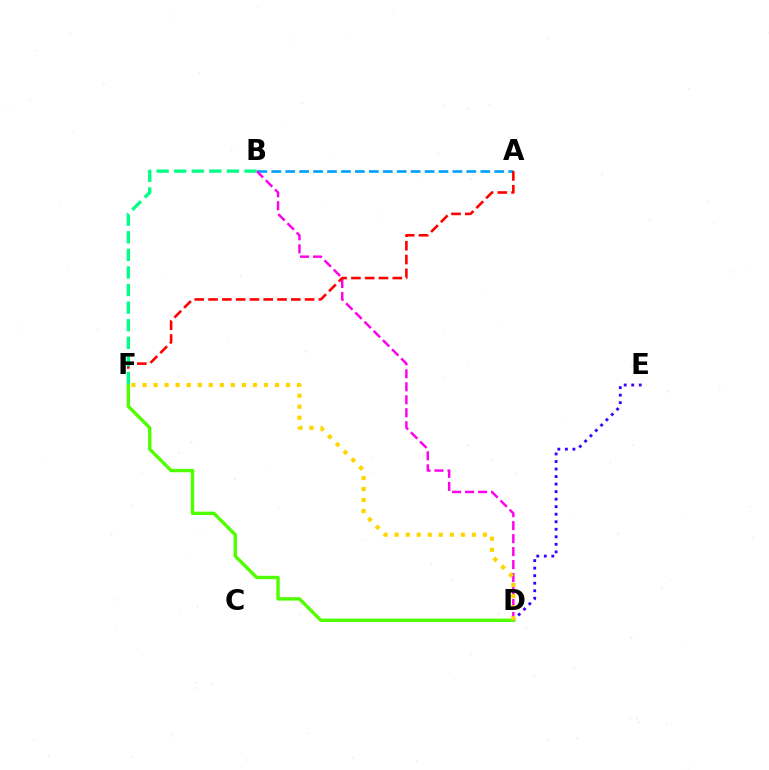{('D', 'E'): [{'color': '#3700ff', 'line_style': 'dotted', 'thickness': 2.05}], ('A', 'B'): [{'color': '#009eff', 'line_style': 'dashed', 'thickness': 1.89}], ('B', 'D'): [{'color': '#ff00ed', 'line_style': 'dashed', 'thickness': 1.76}], ('A', 'F'): [{'color': '#ff0000', 'line_style': 'dashed', 'thickness': 1.87}], ('D', 'F'): [{'color': '#4fff00', 'line_style': 'solid', 'thickness': 2.43}, {'color': '#ffd500', 'line_style': 'dotted', 'thickness': 3.0}], ('B', 'F'): [{'color': '#00ff86', 'line_style': 'dashed', 'thickness': 2.39}]}